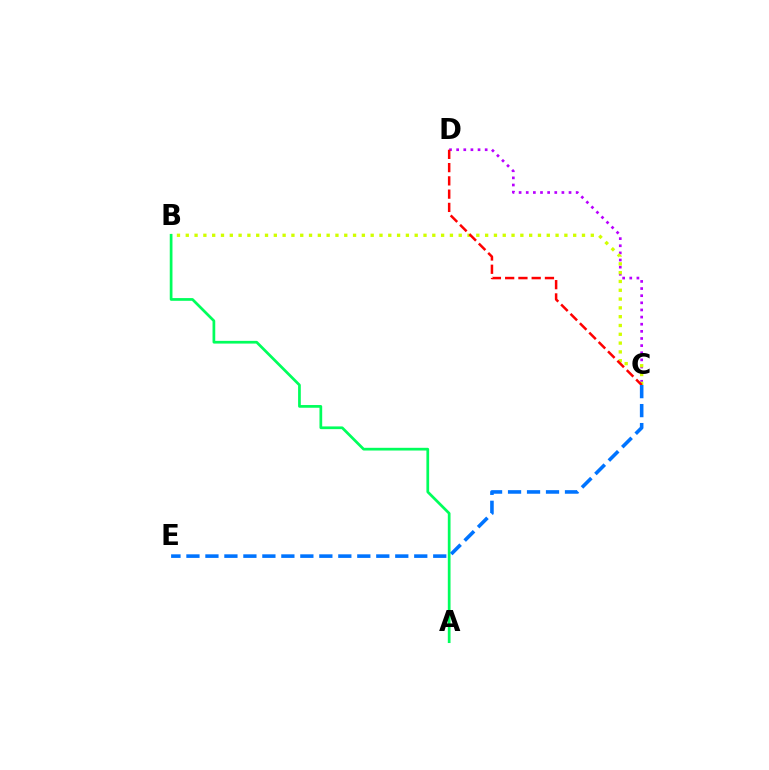{('C', 'D'): [{'color': '#b900ff', 'line_style': 'dotted', 'thickness': 1.94}, {'color': '#ff0000', 'line_style': 'dashed', 'thickness': 1.8}], ('B', 'C'): [{'color': '#d1ff00', 'line_style': 'dotted', 'thickness': 2.39}], ('A', 'B'): [{'color': '#00ff5c', 'line_style': 'solid', 'thickness': 1.96}], ('C', 'E'): [{'color': '#0074ff', 'line_style': 'dashed', 'thickness': 2.58}]}